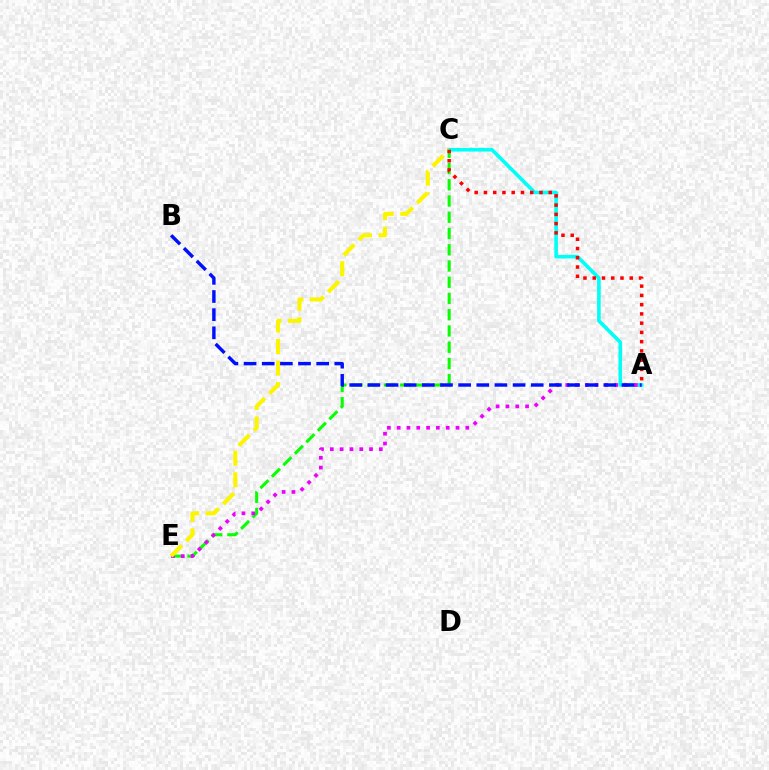{('A', 'C'): [{'color': '#00fff6', 'line_style': 'solid', 'thickness': 2.61}, {'color': '#ff0000', 'line_style': 'dotted', 'thickness': 2.51}], ('C', 'E'): [{'color': '#08ff00', 'line_style': 'dashed', 'thickness': 2.21}, {'color': '#fcf500', 'line_style': 'dashed', 'thickness': 2.93}], ('A', 'E'): [{'color': '#ee00ff', 'line_style': 'dotted', 'thickness': 2.66}], ('A', 'B'): [{'color': '#0010ff', 'line_style': 'dashed', 'thickness': 2.47}]}